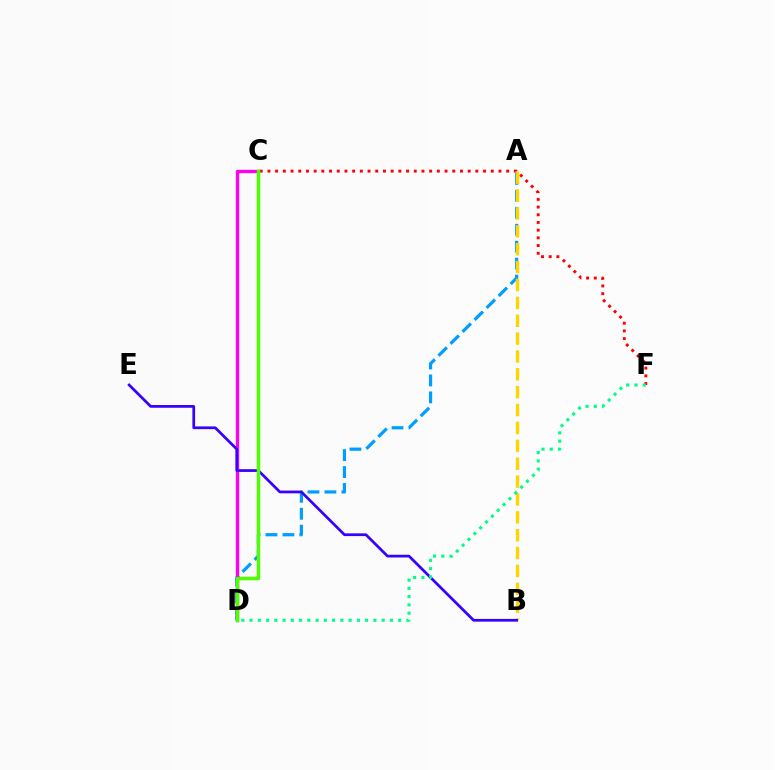{('A', 'D'): [{'color': '#009eff', 'line_style': 'dashed', 'thickness': 2.3}], ('C', 'D'): [{'color': '#ff00ed', 'line_style': 'solid', 'thickness': 2.4}, {'color': '#4fff00', 'line_style': 'solid', 'thickness': 2.51}], ('C', 'F'): [{'color': '#ff0000', 'line_style': 'dotted', 'thickness': 2.09}], ('A', 'B'): [{'color': '#ffd500', 'line_style': 'dashed', 'thickness': 2.43}], ('B', 'E'): [{'color': '#3700ff', 'line_style': 'solid', 'thickness': 1.96}], ('D', 'F'): [{'color': '#00ff86', 'line_style': 'dotted', 'thickness': 2.24}]}